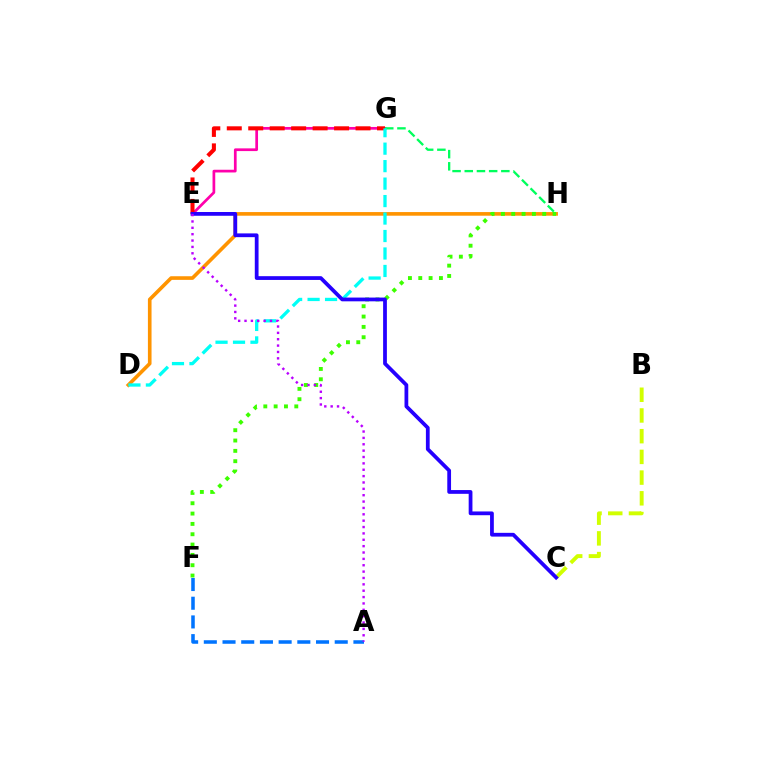{('B', 'C'): [{'color': '#d1ff00', 'line_style': 'dashed', 'thickness': 2.81}], ('E', 'G'): [{'color': '#ff00ac', 'line_style': 'solid', 'thickness': 1.96}, {'color': '#ff0000', 'line_style': 'dashed', 'thickness': 2.92}], ('G', 'H'): [{'color': '#00ff5c', 'line_style': 'dashed', 'thickness': 1.66}], ('D', 'H'): [{'color': '#ff9400', 'line_style': 'solid', 'thickness': 2.62}], ('D', 'G'): [{'color': '#00fff6', 'line_style': 'dashed', 'thickness': 2.37}], ('A', 'F'): [{'color': '#0074ff', 'line_style': 'dashed', 'thickness': 2.54}], ('F', 'H'): [{'color': '#3dff00', 'line_style': 'dotted', 'thickness': 2.81}], ('C', 'E'): [{'color': '#2500ff', 'line_style': 'solid', 'thickness': 2.71}], ('A', 'E'): [{'color': '#b900ff', 'line_style': 'dotted', 'thickness': 1.73}]}